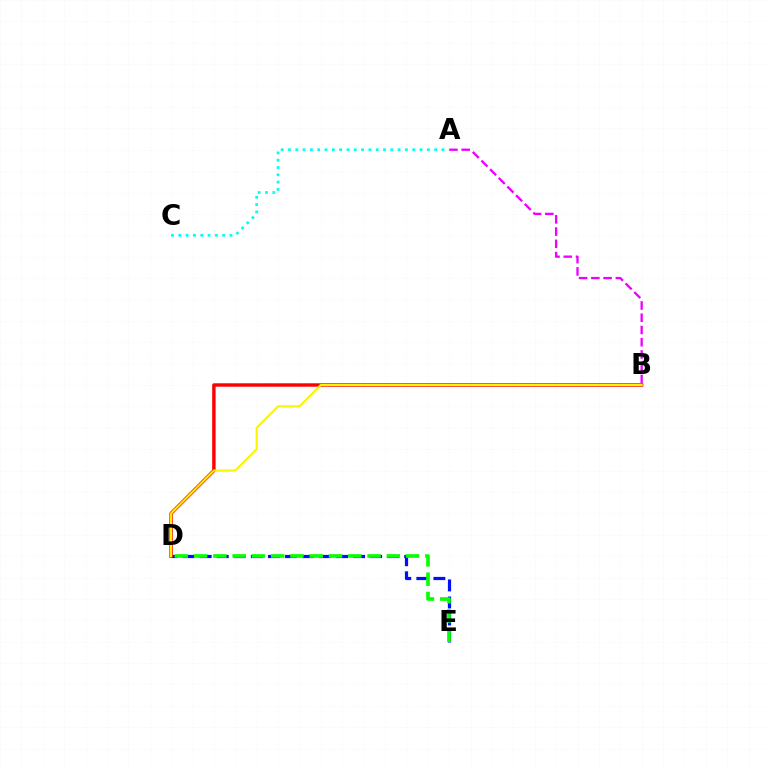{('D', 'E'): [{'color': '#0010ff', 'line_style': 'dashed', 'thickness': 2.32}, {'color': '#08ff00', 'line_style': 'dashed', 'thickness': 2.62}], ('A', 'B'): [{'color': '#ee00ff', 'line_style': 'dashed', 'thickness': 1.66}], ('B', 'D'): [{'color': '#ff0000', 'line_style': 'solid', 'thickness': 2.46}, {'color': '#fcf500', 'line_style': 'solid', 'thickness': 1.55}], ('A', 'C'): [{'color': '#00fff6', 'line_style': 'dotted', 'thickness': 1.99}]}